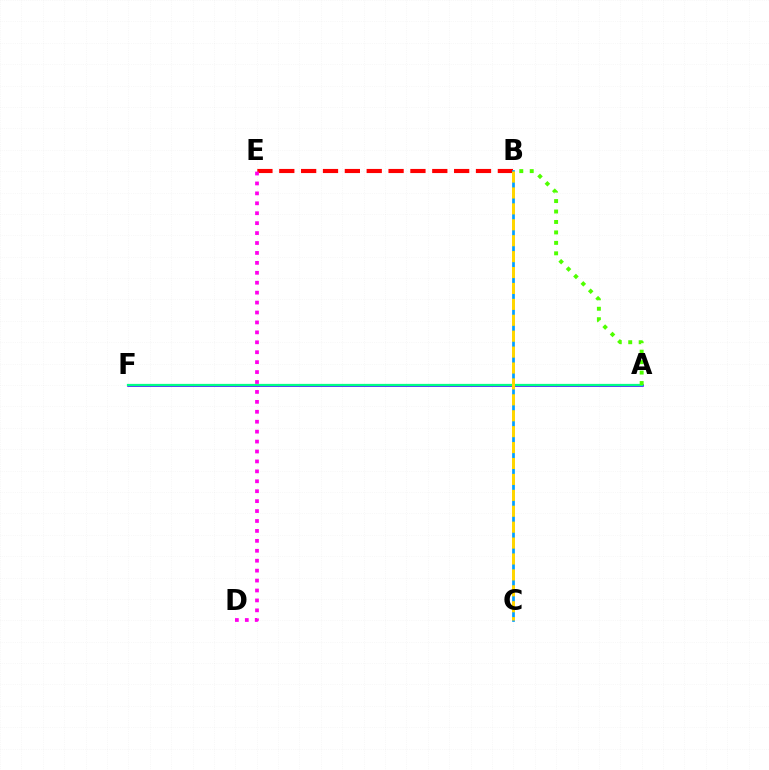{('A', 'F'): [{'color': '#3700ff', 'line_style': 'solid', 'thickness': 1.84}, {'color': '#00ff86', 'line_style': 'solid', 'thickness': 1.61}], ('B', 'E'): [{'color': '#ff0000', 'line_style': 'dashed', 'thickness': 2.97}], ('B', 'C'): [{'color': '#009eff', 'line_style': 'solid', 'thickness': 1.95}, {'color': '#ffd500', 'line_style': 'dashed', 'thickness': 2.16}], ('D', 'E'): [{'color': '#ff00ed', 'line_style': 'dotted', 'thickness': 2.7}], ('A', 'B'): [{'color': '#4fff00', 'line_style': 'dotted', 'thickness': 2.84}]}